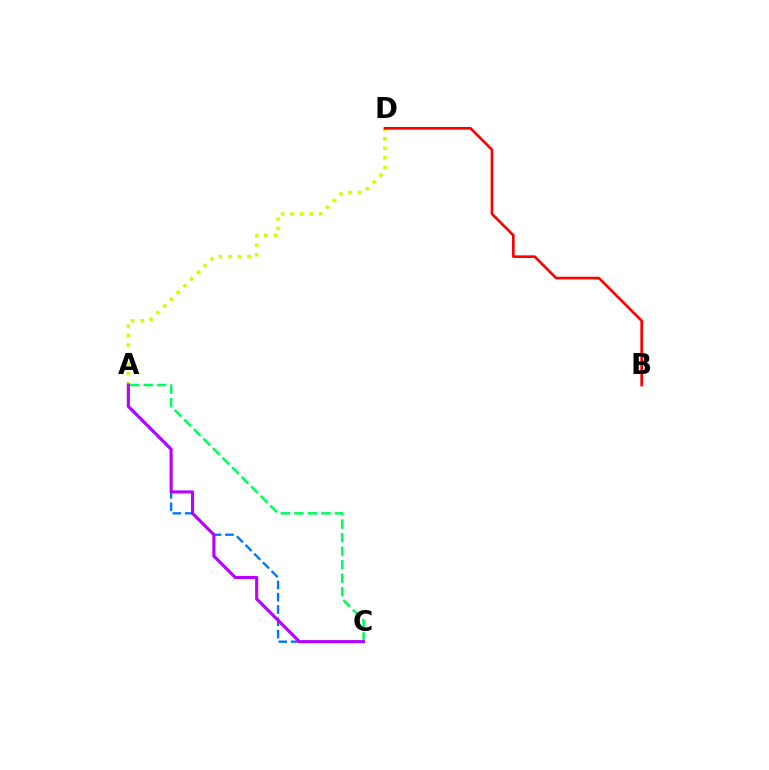{('A', 'D'): [{'color': '#d1ff00', 'line_style': 'dotted', 'thickness': 2.59}], ('A', 'C'): [{'color': '#0074ff', 'line_style': 'dashed', 'thickness': 1.67}, {'color': '#00ff5c', 'line_style': 'dashed', 'thickness': 1.84}, {'color': '#b900ff', 'line_style': 'solid', 'thickness': 2.22}], ('B', 'D'): [{'color': '#ff0000', 'line_style': 'solid', 'thickness': 1.91}]}